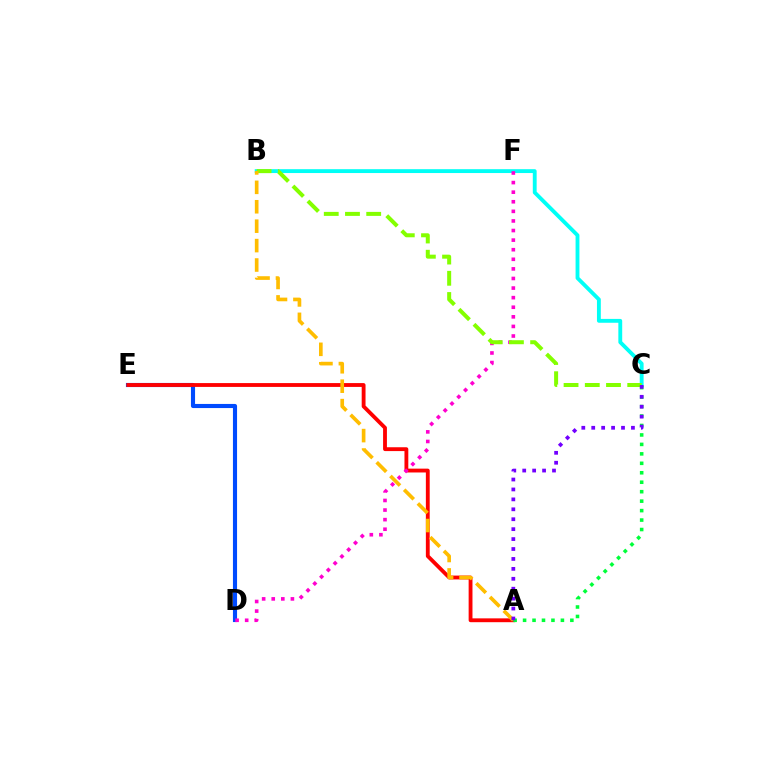{('B', 'C'): [{'color': '#00fff6', 'line_style': 'solid', 'thickness': 2.77}, {'color': '#84ff00', 'line_style': 'dashed', 'thickness': 2.88}], ('D', 'E'): [{'color': '#004bff', 'line_style': 'solid', 'thickness': 2.96}], ('A', 'E'): [{'color': '#ff0000', 'line_style': 'solid', 'thickness': 2.76}], ('A', 'C'): [{'color': '#00ff39', 'line_style': 'dotted', 'thickness': 2.57}, {'color': '#7200ff', 'line_style': 'dotted', 'thickness': 2.7}], ('D', 'F'): [{'color': '#ff00cf', 'line_style': 'dotted', 'thickness': 2.61}], ('A', 'B'): [{'color': '#ffbd00', 'line_style': 'dashed', 'thickness': 2.64}]}